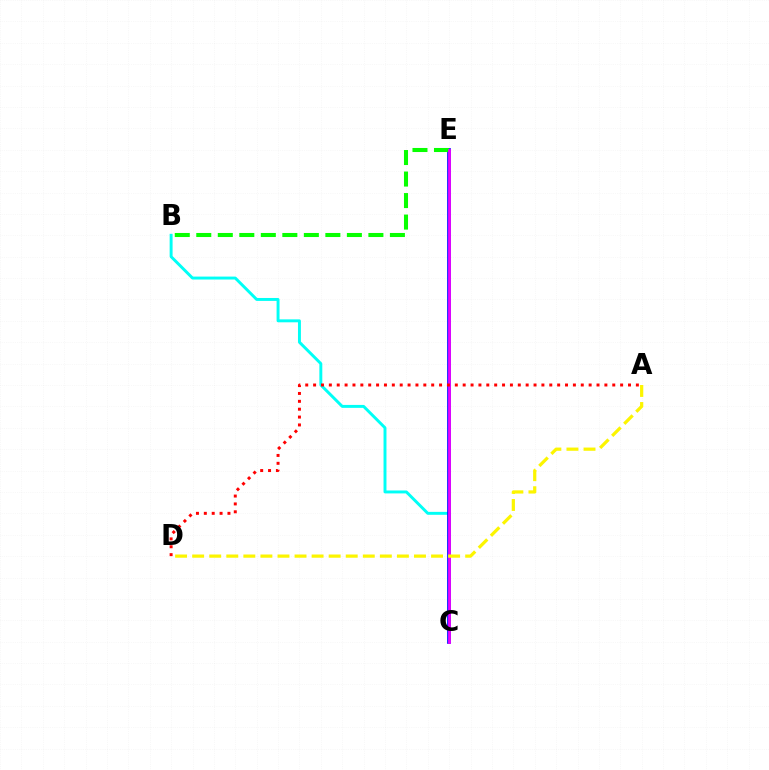{('B', 'C'): [{'color': '#00fff6', 'line_style': 'solid', 'thickness': 2.12}], ('C', 'E'): [{'color': '#0010ff', 'line_style': 'solid', 'thickness': 2.65}, {'color': '#ee00ff', 'line_style': 'solid', 'thickness': 2.01}], ('B', 'E'): [{'color': '#08ff00', 'line_style': 'dashed', 'thickness': 2.92}], ('A', 'D'): [{'color': '#fcf500', 'line_style': 'dashed', 'thickness': 2.32}, {'color': '#ff0000', 'line_style': 'dotted', 'thickness': 2.14}]}